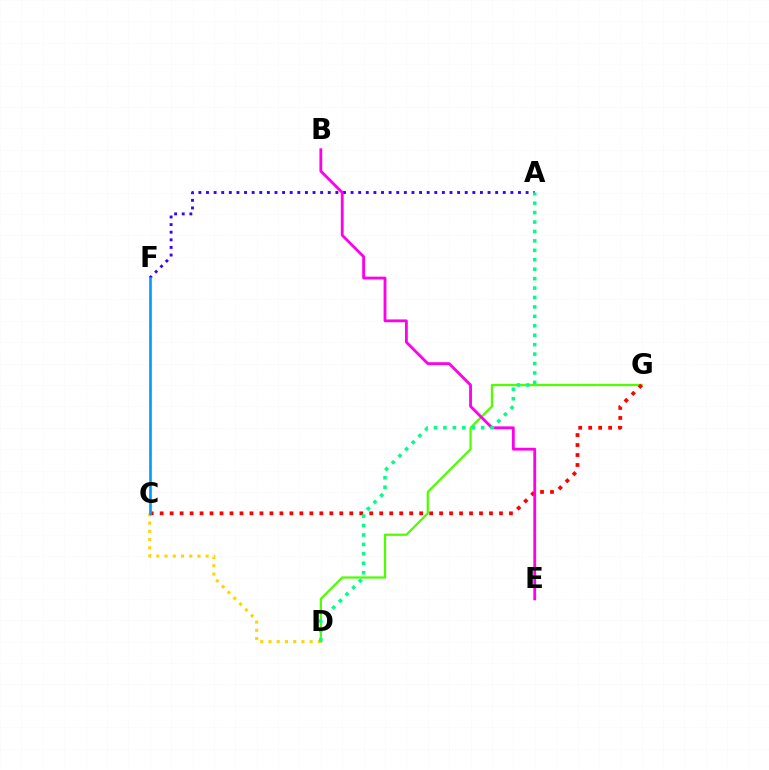{('D', 'G'): [{'color': '#4fff00', 'line_style': 'solid', 'thickness': 1.62}], ('A', 'F'): [{'color': '#3700ff', 'line_style': 'dotted', 'thickness': 2.07}], ('C', 'D'): [{'color': '#ffd500', 'line_style': 'dotted', 'thickness': 2.23}], ('C', 'G'): [{'color': '#ff0000', 'line_style': 'dotted', 'thickness': 2.71}], ('B', 'E'): [{'color': '#ff00ed', 'line_style': 'solid', 'thickness': 2.03}], ('A', 'D'): [{'color': '#00ff86', 'line_style': 'dotted', 'thickness': 2.56}], ('C', 'F'): [{'color': '#009eff', 'line_style': 'solid', 'thickness': 1.92}]}